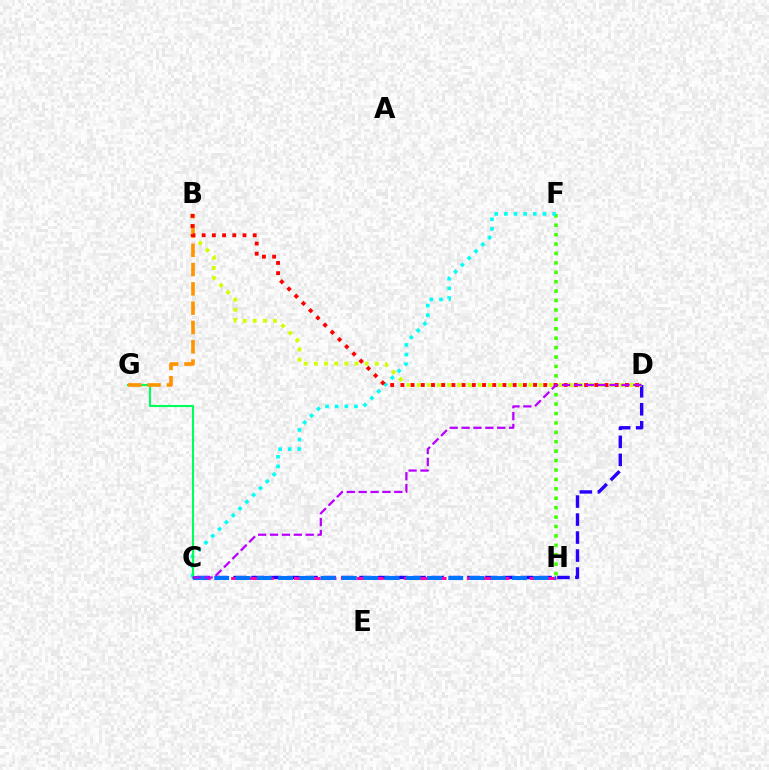{('F', 'H'): [{'color': '#3dff00', 'line_style': 'dotted', 'thickness': 2.56}], ('C', 'F'): [{'color': '#00fff6', 'line_style': 'dotted', 'thickness': 2.62}], ('C', 'G'): [{'color': '#00ff5c', 'line_style': 'solid', 'thickness': 1.52}], ('C', 'D'): [{'color': '#2500ff', 'line_style': 'dashed', 'thickness': 2.44}, {'color': '#b900ff', 'line_style': 'dashed', 'thickness': 1.61}], ('B', 'D'): [{'color': '#d1ff00', 'line_style': 'dotted', 'thickness': 2.76}, {'color': '#ff0000', 'line_style': 'dotted', 'thickness': 2.77}], ('B', 'G'): [{'color': '#ff9400', 'line_style': 'dashed', 'thickness': 2.62}], ('C', 'H'): [{'color': '#ff00ac', 'line_style': 'dashed', 'thickness': 2.14}, {'color': '#0074ff', 'line_style': 'dashed', 'thickness': 2.89}]}